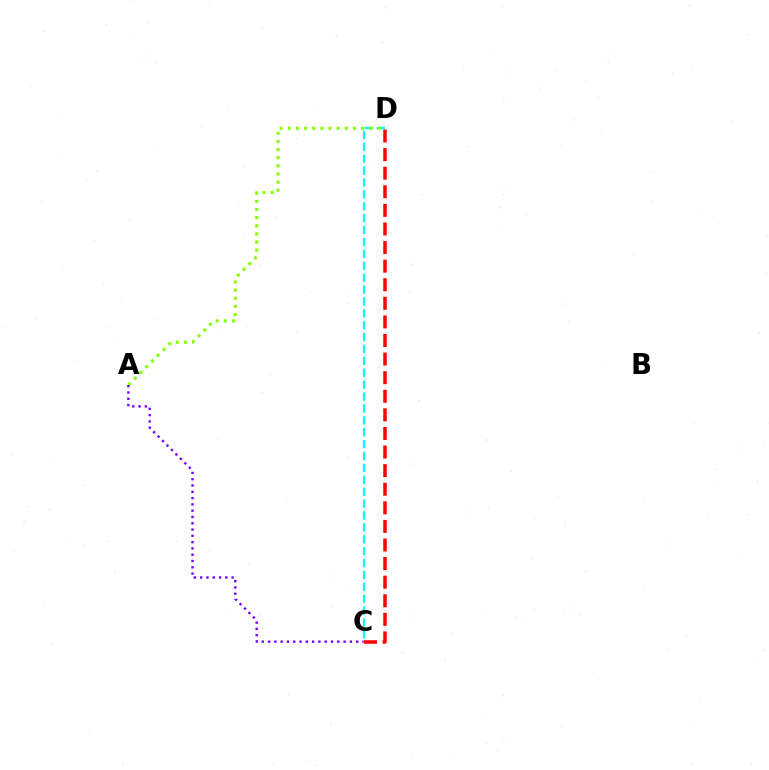{('C', 'D'): [{'color': '#ff0000', 'line_style': 'dashed', 'thickness': 2.53}, {'color': '#00fff6', 'line_style': 'dashed', 'thickness': 1.62}], ('A', 'D'): [{'color': '#84ff00', 'line_style': 'dotted', 'thickness': 2.21}], ('A', 'C'): [{'color': '#7200ff', 'line_style': 'dotted', 'thickness': 1.71}]}